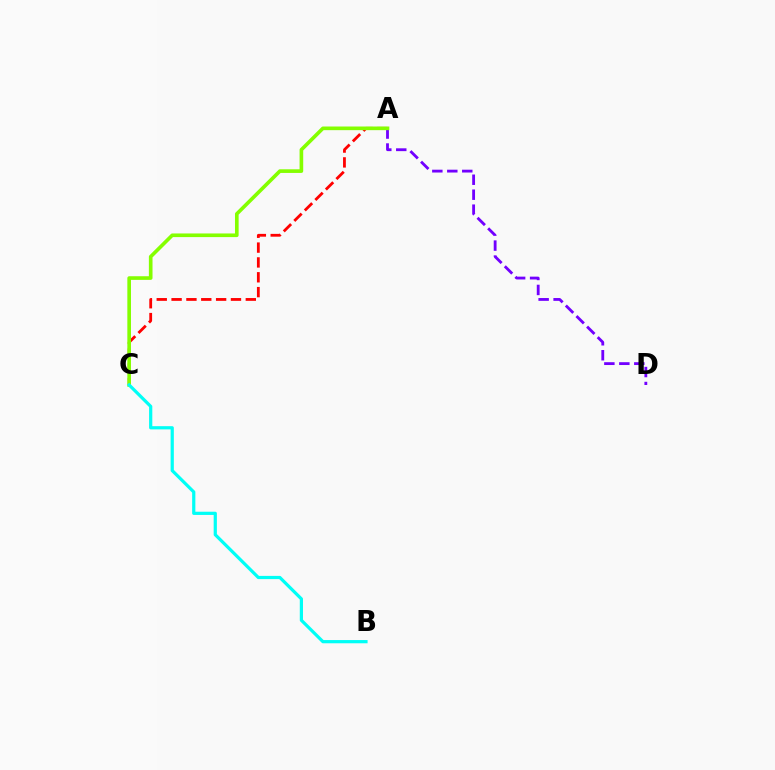{('A', 'C'): [{'color': '#ff0000', 'line_style': 'dashed', 'thickness': 2.02}, {'color': '#84ff00', 'line_style': 'solid', 'thickness': 2.62}], ('A', 'D'): [{'color': '#7200ff', 'line_style': 'dashed', 'thickness': 2.03}], ('B', 'C'): [{'color': '#00fff6', 'line_style': 'solid', 'thickness': 2.31}]}